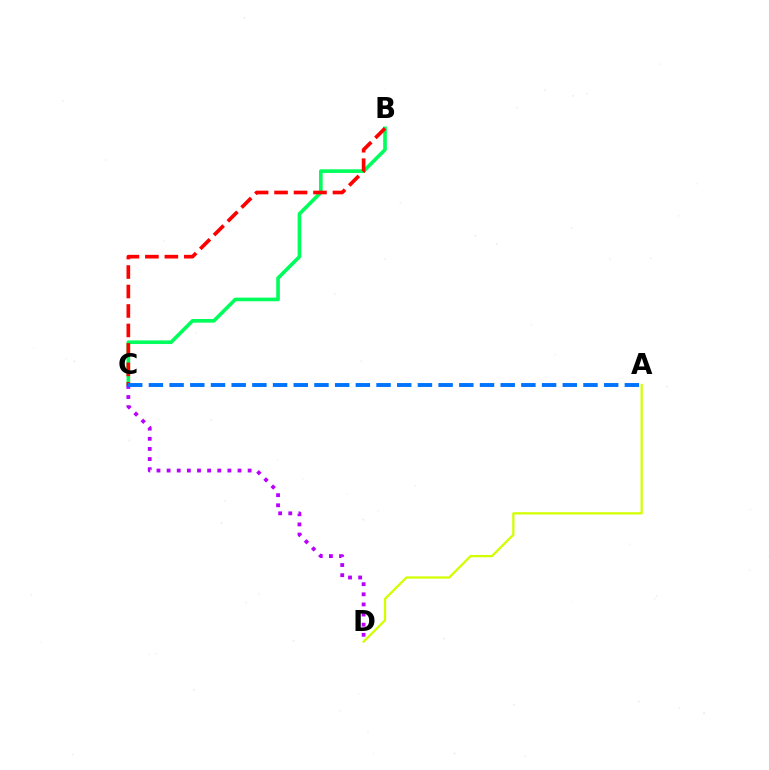{('A', 'D'): [{'color': '#d1ff00', 'line_style': 'solid', 'thickness': 1.63}], ('B', 'C'): [{'color': '#00ff5c', 'line_style': 'solid', 'thickness': 2.62}, {'color': '#ff0000', 'line_style': 'dashed', 'thickness': 2.64}], ('C', 'D'): [{'color': '#b900ff', 'line_style': 'dotted', 'thickness': 2.75}], ('A', 'C'): [{'color': '#0074ff', 'line_style': 'dashed', 'thickness': 2.81}]}